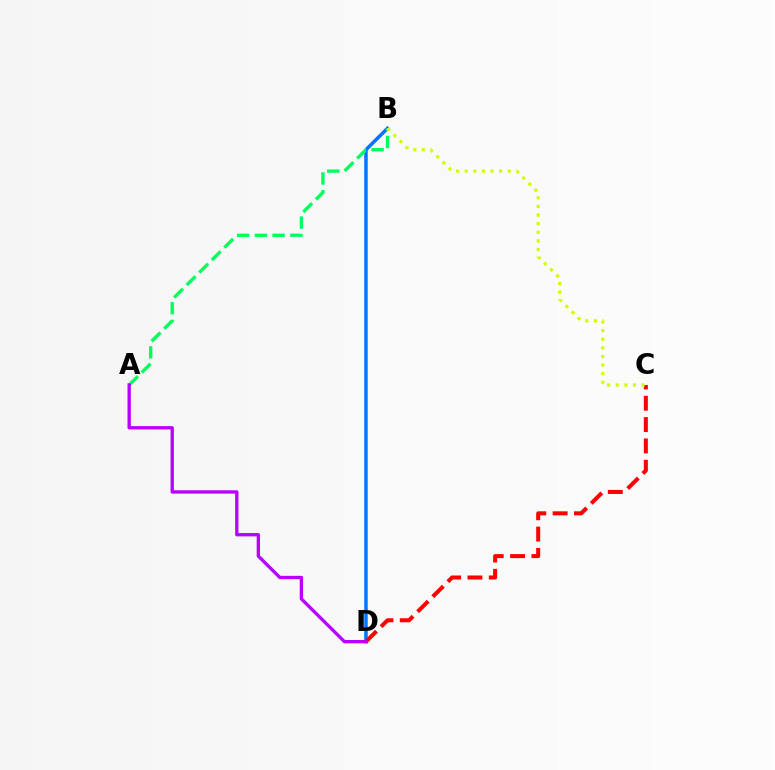{('B', 'D'): [{'color': '#0074ff', 'line_style': 'solid', 'thickness': 2.51}], ('C', 'D'): [{'color': '#ff0000', 'line_style': 'dashed', 'thickness': 2.9}], ('A', 'B'): [{'color': '#00ff5c', 'line_style': 'dashed', 'thickness': 2.41}], ('B', 'C'): [{'color': '#d1ff00', 'line_style': 'dotted', 'thickness': 2.34}], ('A', 'D'): [{'color': '#b900ff', 'line_style': 'solid', 'thickness': 2.39}]}